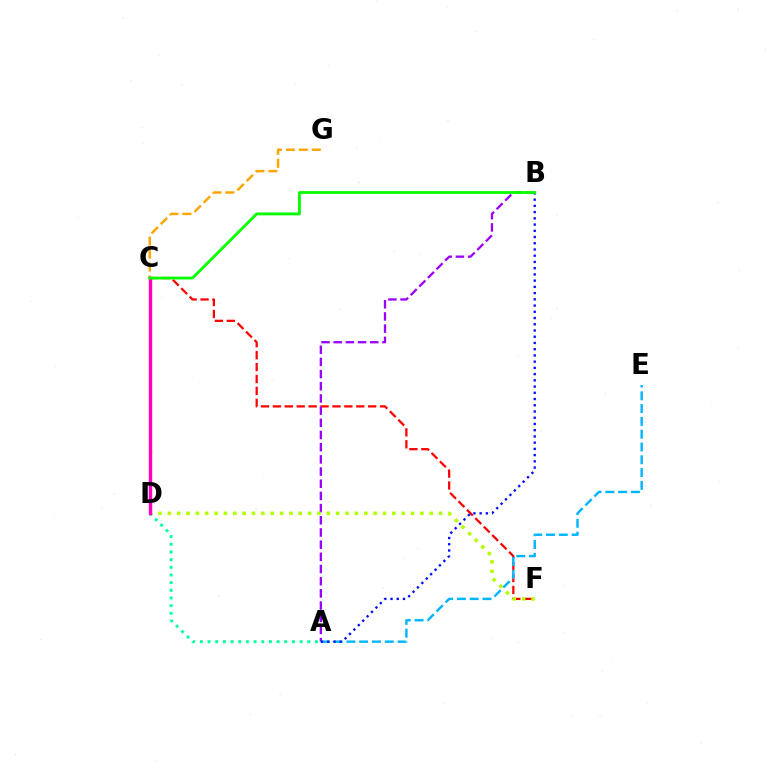{('C', 'F'): [{'color': '#ff0000', 'line_style': 'dashed', 'thickness': 1.62}], ('A', 'D'): [{'color': '#00ff9d', 'line_style': 'dotted', 'thickness': 2.08}], ('A', 'B'): [{'color': '#9b00ff', 'line_style': 'dashed', 'thickness': 1.65}, {'color': '#0010ff', 'line_style': 'dotted', 'thickness': 1.69}], ('D', 'F'): [{'color': '#b3ff00', 'line_style': 'dotted', 'thickness': 2.54}], ('C', 'G'): [{'color': '#ffa500', 'line_style': 'dashed', 'thickness': 1.76}], ('A', 'E'): [{'color': '#00b5ff', 'line_style': 'dashed', 'thickness': 1.74}], ('C', 'D'): [{'color': '#ff00bd', 'line_style': 'solid', 'thickness': 2.44}], ('B', 'C'): [{'color': '#08ff00', 'line_style': 'solid', 'thickness': 2.04}]}